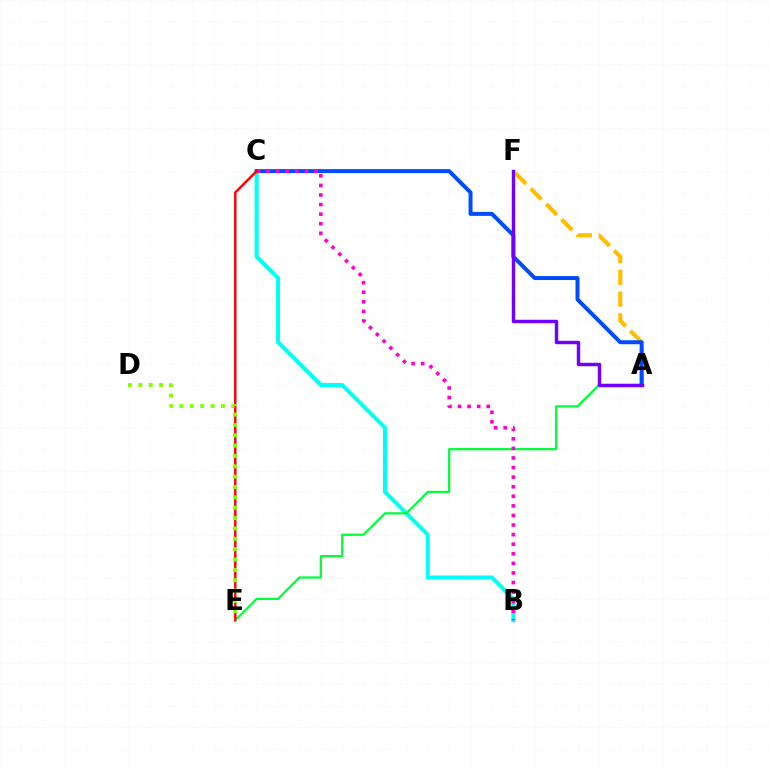{('B', 'C'): [{'color': '#00fff6', 'line_style': 'solid', 'thickness': 2.9}, {'color': '#ff00cf', 'line_style': 'dotted', 'thickness': 2.6}], ('A', 'F'): [{'color': '#ffbd00', 'line_style': 'dashed', 'thickness': 2.96}, {'color': '#7200ff', 'line_style': 'solid', 'thickness': 2.48}], ('A', 'E'): [{'color': '#00ff39', 'line_style': 'solid', 'thickness': 1.61}], ('A', 'C'): [{'color': '#004bff', 'line_style': 'solid', 'thickness': 2.86}], ('C', 'E'): [{'color': '#ff0000', 'line_style': 'solid', 'thickness': 1.76}], ('D', 'E'): [{'color': '#84ff00', 'line_style': 'dotted', 'thickness': 2.81}]}